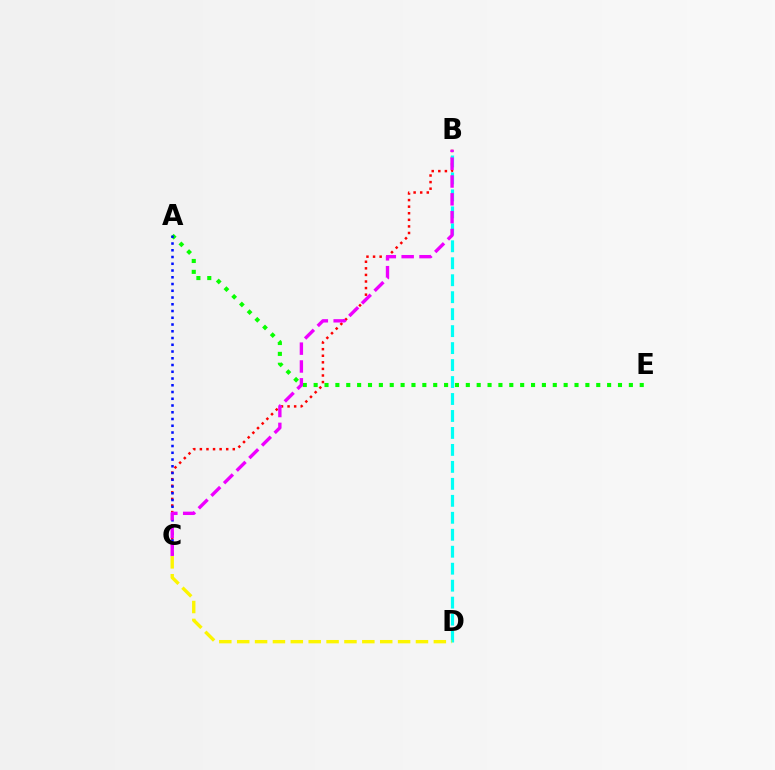{('B', 'C'): [{'color': '#ff0000', 'line_style': 'dotted', 'thickness': 1.79}, {'color': '#ee00ff', 'line_style': 'dashed', 'thickness': 2.42}], ('A', 'E'): [{'color': '#08ff00', 'line_style': 'dotted', 'thickness': 2.95}], ('B', 'D'): [{'color': '#00fff6', 'line_style': 'dashed', 'thickness': 2.31}], ('A', 'C'): [{'color': '#0010ff', 'line_style': 'dotted', 'thickness': 1.83}], ('C', 'D'): [{'color': '#fcf500', 'line_style': 'dashed', 'thickness': 2.43}]}